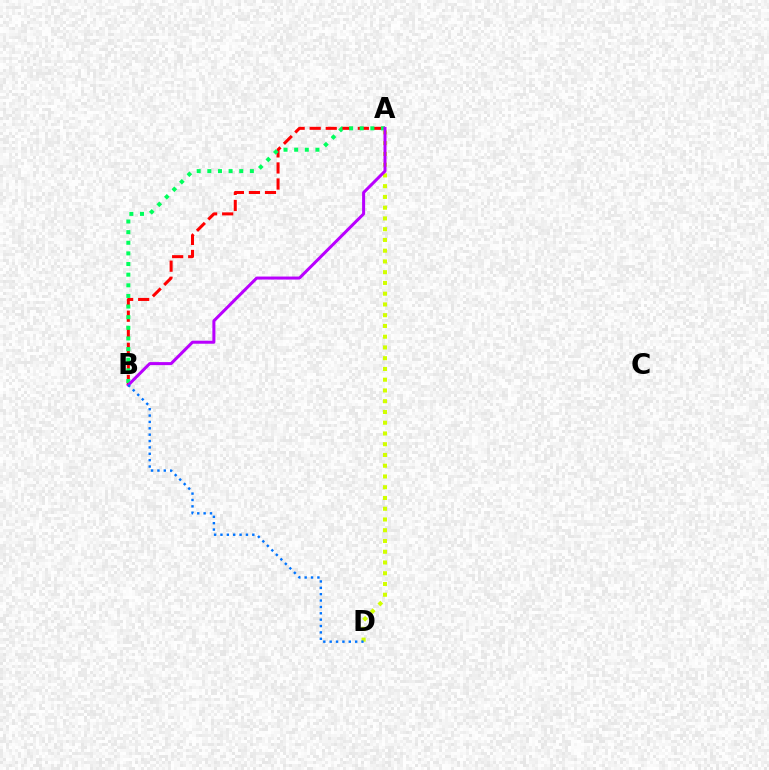{('A', 'B'): [{'color': '#ff0000', 'line_style': 'dashed', 'thickness': 2.18}, {'color': '#00ff5c', 'line_style': 'dotted', 'thickness': 2.89}, {'color': '#b900ff', 'line_style': 'solid', 'thickness': 2.17}], ('A', 'D'): [{'color': '#d1ff00', 'line_style': 'dotted', 'thickness': 2.92}], ('B', 'D'): [{'color': '#0074ff', 'line_style': 'dotted', 'thickness': 1.73}]}